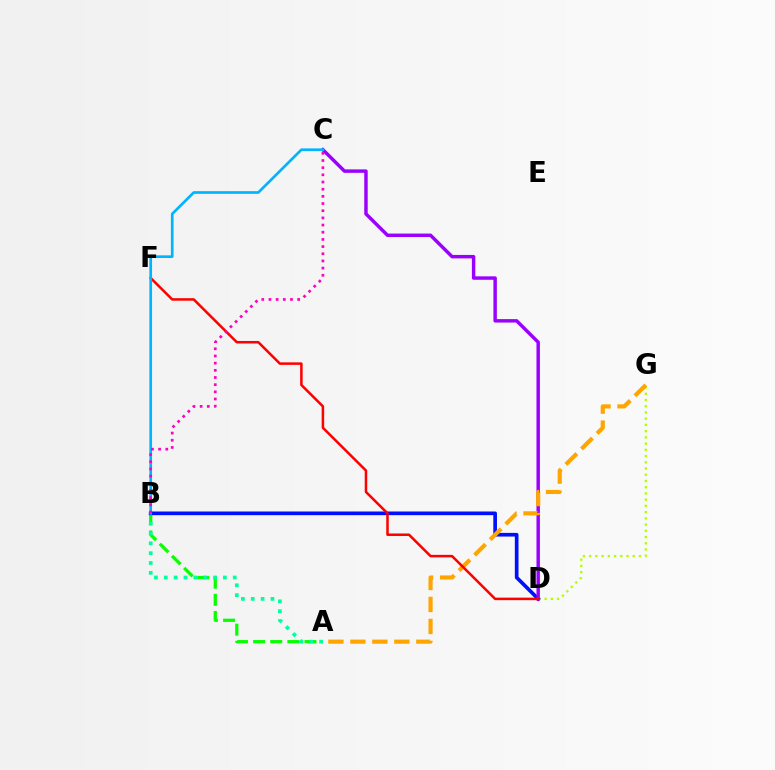{('A', 'B'): [{'color': '#08ff00', 'line_style': 'dashed', 'thickness': 2.33}, {'color': '#00ff9d', 'line_style': 'dotted', 'thickness': 2.68}], ('D', 'G'): [{'color': '#b3ff00', 'line_style': 'dotted', 'thickness': 1.69}], ('B', 'D'): [{'color': '#0010ff', 'line_style': 'solid', 'thickness': 2.65}], ('C', 'D'): [{'color': '#9b00ff', 'line_style': 'solid', 'thickness': 2.48}], ('A', 'G'): [{'color': '#ffa500', 'line_style': 'dashed', 'thickness': 2.99}], ('D', 'F'): [{'color': '#ff0000', 'line_style': 'solid', 'thickness': 1.82}], ('B', 'C'): [{'color': '#00b5ff', 'line_style': 'solid', 'thickness': 1.93}, {'color': '#ff00bd', 'line_style': 'dotted', 'thickness': 1.95}]}